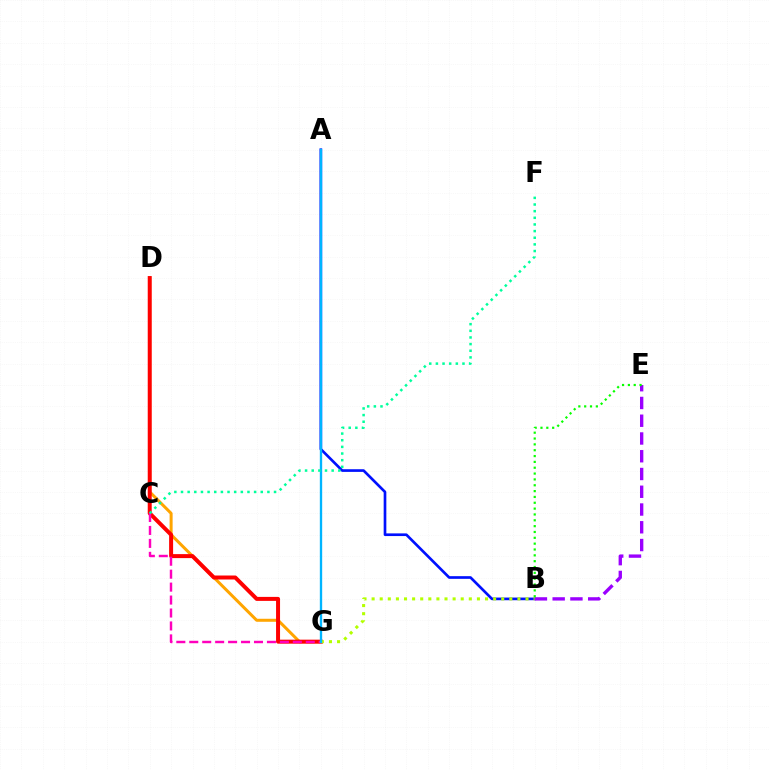{('D', 'G'): [{'color': '#ffa500', 'line_style': 'solid', 'thickness': 2.17}, {'color': '#ff0000', 'line_style': 'solid', 'thickness': 2.87}], ('A', 'B'): [{'color': '#0010ff', 'line_style': 'solid', 'thickness': 1.92}], ('C', 'G'): [{'color': '#ff00bd', 'line_style': 'dashed', 'thickness': 1.76}], ('B', 'G'): [{'color': '#b3ff00', 'line_style': 'dotted', 'thickness': 2.2}], ('B', 'E'): [{'color': '#9b00ff', 'line_style': 'dashed', 'thickness': 2.41}, {'color': '#08ff00', 'line_style': 'dotted', 'thickness': 1.59}], ('A', 'G'): [{'color': '#00b5ff', 'line_style': 'solid', 'thickness': 1.69}], ('C', 'F'): [{'color': '#00ff9d', 'line_style': 'dotted', 'thickness': 1.81}]}